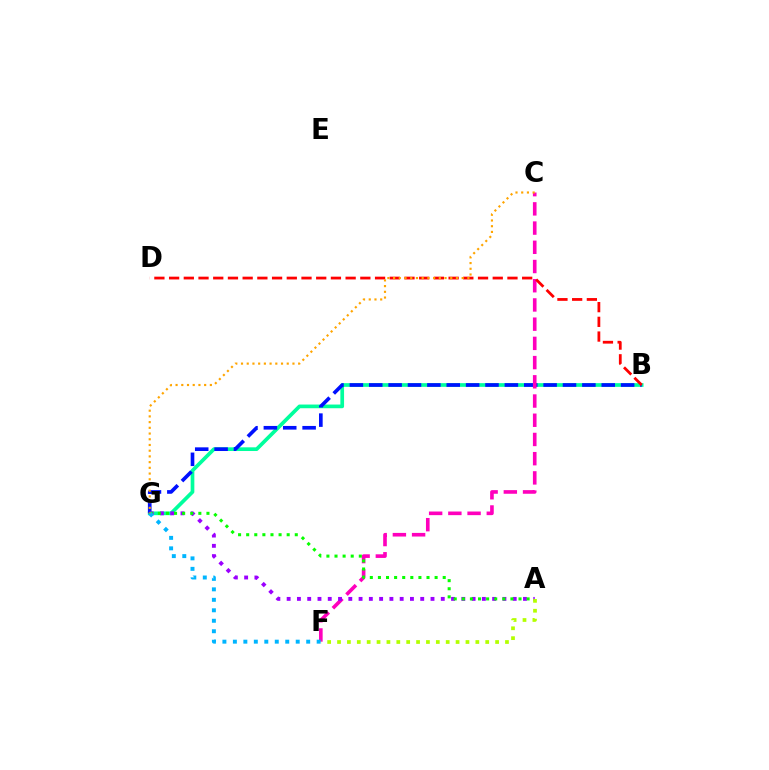{('B', 'G'): [{'color': '#00ff9d', 'line_style': 'solid', 'thickness': 2.66}, {'color': '#0010ff', 'line_style': 'dashed', 'thickness': 2.63}], ('C', 'F'): [{'color': '#ff00bd', 'line_style': 'dashed', 'thickness': 2.61}], ('A', 'G'): [{'color': '#9b00ff', 'line_style': 'dotted', 'thickness': 2.79}, {'color': '#08ff00', 'line_style': 'dotted', 'thickness': 2.2}], ('A', 'F'): [{'color': '#b3ff00', 'line_style': 'dotted', 'thickness': 2.68}], ('F', 'G'): [{'color': '#00b5ff', 'line_style': 'dotted', 'thickness': 2.85}], ('B', 'D'): [{'color': '#ff0000', 'line_style': 'dashed', 'thickness': 2.0}], ('C', 'G'): [{'color': '#ffa500', 'line_style': 'dotted', 'thickness': 1.55}]}